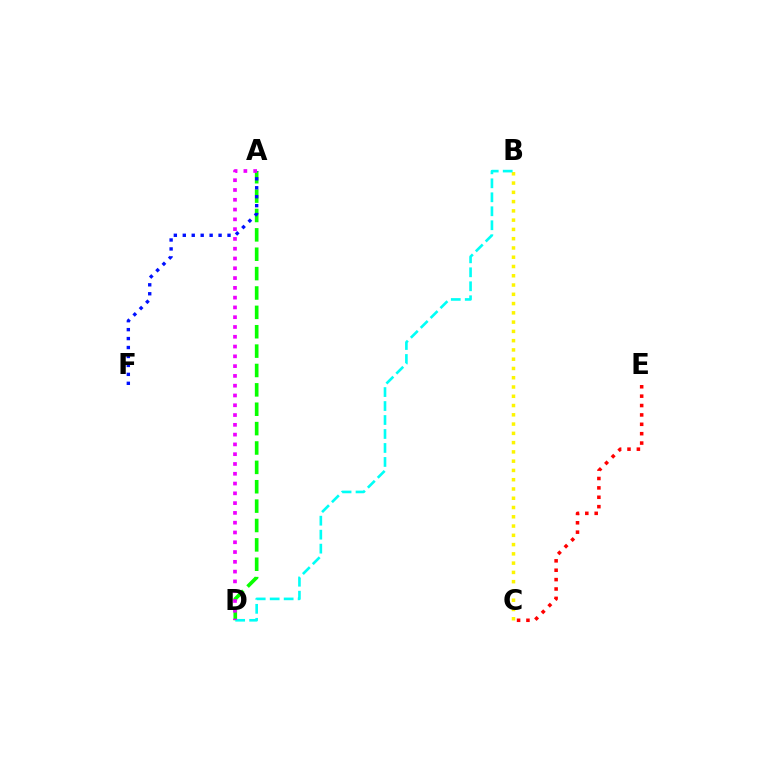{('A', 'D'): [{'color': '#08ff00', 'line_style': 'dashed', 'thickness': 2.63}, {'color': '#ee00ff', 'line_style': 'dotted', 'thickness': 2.66}], ('C', 'E'): [{'color': '#ff0000', 'line_style': 'dotted', 'thickness': 2.55}], ('B', 'C'): [{'color': '#fcf500', 'line_style': 'dotted', 'thickness': 2.52}], ('B', 'D'): [{'color': '#00fff6', 'line_style': 'dashed', 'thickness': 1.9}], ('A', 'F'): [{'color': '#0010ff', 'line_style': 'dotted', 'thickness': 2.43}]}